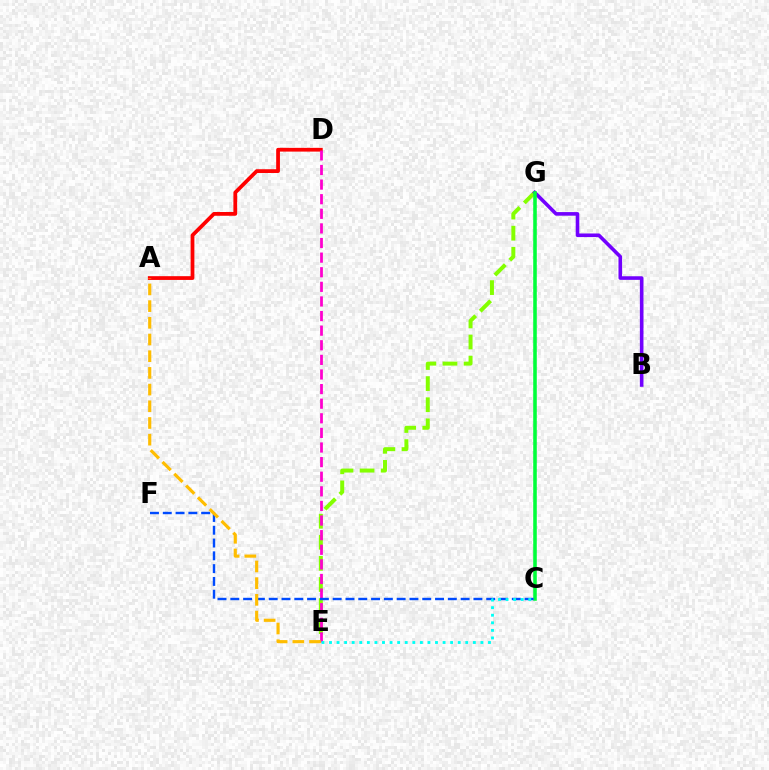{('A', 'D'): [{'color': '#ff0000', 'line_style': 'solid', 'thickness': 2.71}], ('E', 'G'): [{'color': '#84ff00', 'line_style': 'dashed', 'thickness': 2.87}], ('B', 'G'): [{'color': '#7200ff', 'line_style': 'solid', 'thickness': 2.59}], ('D', 'E'): [{'color': '#ff00cf', 'line_style': 'dashed', 'thickness': 1.98}], ('C', 'G'): [{'color': '#00ff39', 'line_style': 'solid', 'thickness': 2.57}], ('C', 'F'): [{'color': '#004bff', 'line_style': 'dashed', 'thickness': 1.74}], ('C', 'E'): [{'color': '#00fff6', 'line_style': 'dotted', 'thickness': 2.06}], ('A', 'E'): [{'color': '#ffbd00', 'line_style': 'dashed', 'thickness': 2.27}]}